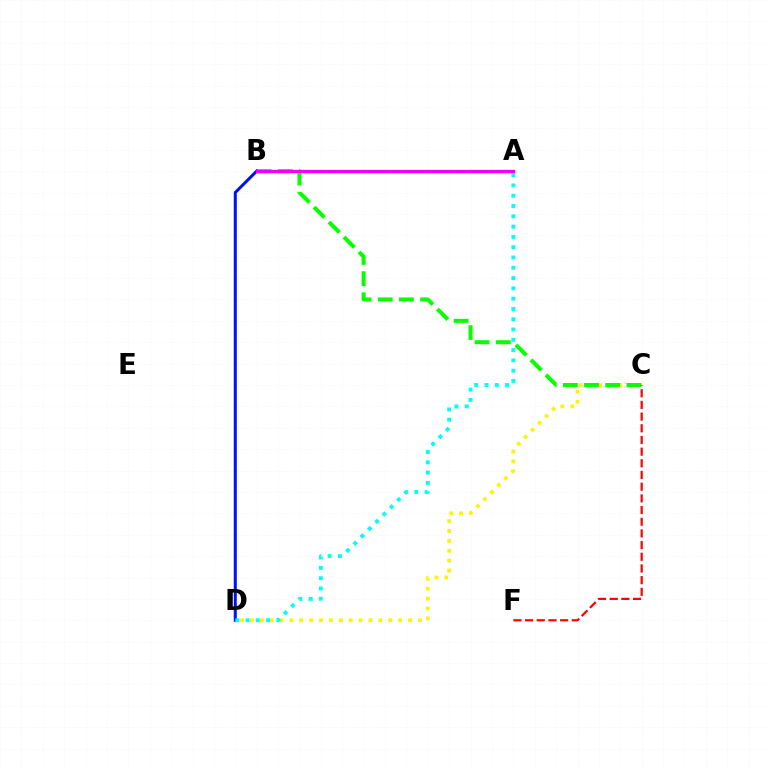{('C', 'D'): [{'color': '#fcf500', 'line_style': 'dotted', 'thickness': 2.68}], ('B', 'C'): [{'color': '#08ff00', 'line_style': 'dashed', 'thickness': 2.88}], ('B', 'D'): [{'color': '#0010ff', 'line_style': 'solid', 'thickness': 2.18}], ('A', 'D'): [{'color': '#00fff6', 'line_style': 'dotted', 'thickness': 2.8}], ('A', 'B'): [{'color': '#ee00ff', 'line_style': 'solid', 'thickness': 2.41}], ('C', 'F'): [{'color': '#ff0000', 'line_style': 'dashed', 'thickness': 1.59}]}